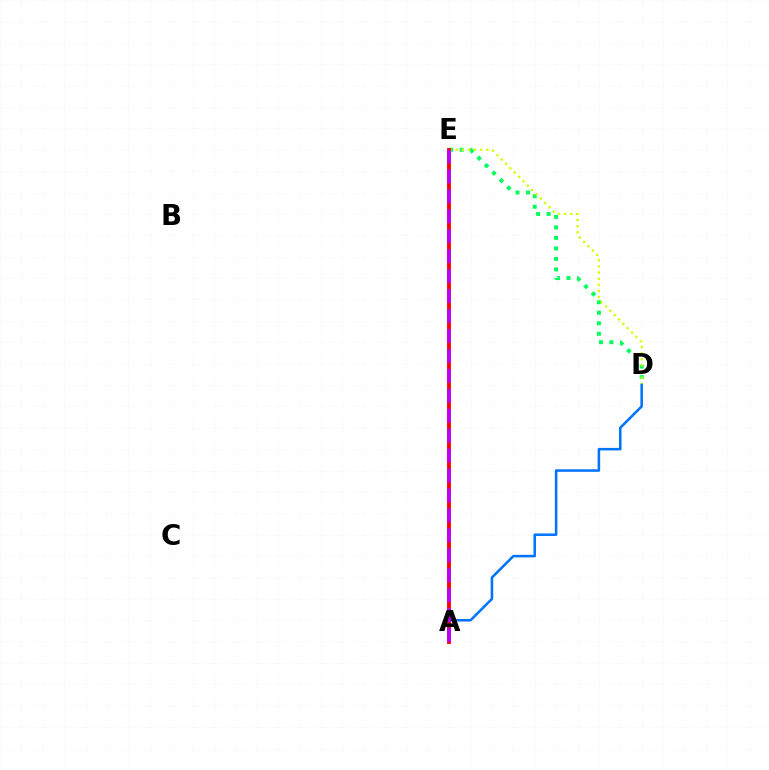{('D', 'E'): [{'color': '#00ff5c', 'line_style': 'dotted', 'thickness': 2.85}, {'color': '#d1ff00', 'line_style': 'dotted', 'thickness': 1.67}], ('A', 'D'): [{'color': '#0074ff', 'line_style': 'solid', 'thickness': 1.82}], ('A', 'E'): [{'color': '#ff0000', 'line_style': 'solid', 'thickness': 2.76}, {'color': '#b900ff', 'line_style': 'dashed', 'thickness': 2.71}]}